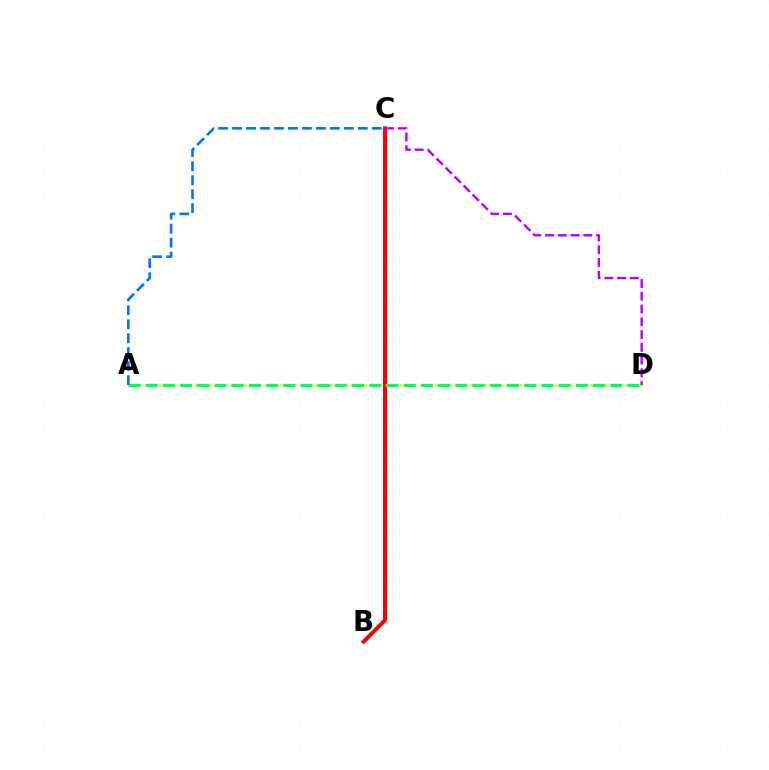{('B', 'C'): [{'color': '#ff0000', 'line_style': 'solid', 'thickness': 2.87}], ('A', 'D'): [{'color': '#d1ff00', 'line_style': 'dotted', 'thickness': 1.92}, {'color': '#00ff5c', 'line_style': 'dashed', 'thickness': 2.34}], ('C', 'D'): [{'color': '#b900ff', 'line_style': 'dashed', 'thickness': 1.73}], ('A', 'C'): [{'color': '#0074ff', 'line_style': 'dashed', 'thickness': 1.9}]}